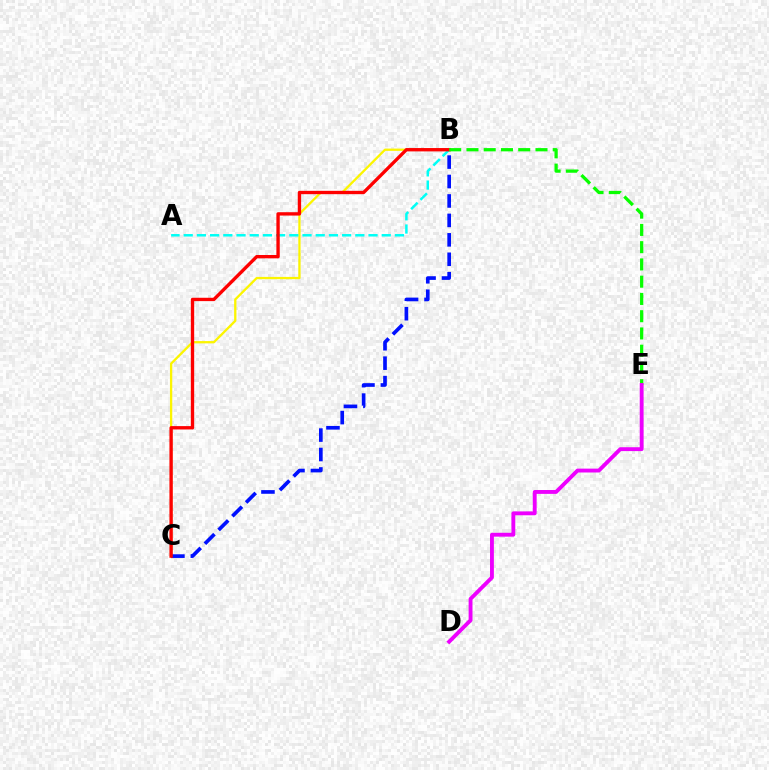{('B', 'C'): [{'color': '#fcf500', 'line_style': 'solid', 'thickness': 1.65}, {'color': '#0010ff', 'line_style': 'dashed', 'thickness': 2.64}, {'color': '#ff0000', 'line_style': 'solid', 'thickness': 2.41}], ('A', 'B'): [{'color': '#00fff6', 'line_style': 'dashed', 'thickness': 1.79}], ('B', 'E'): [{'color': '#08ff00', 'line_style': 'dashed', 'thickness': 2.34}], ('D', 'E'): [{'color': '#ee00ff', 'line_style': 'solid', 'thickness': 2.78}]}